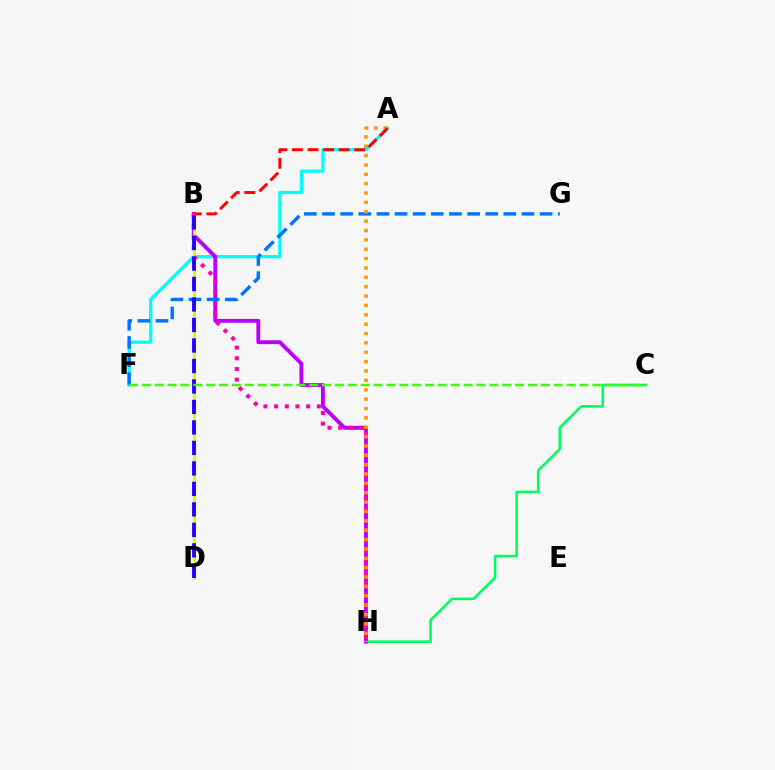{('C', 'H'): [{'color': '#00ff5c', 'line_style': 'solid', 'thickness': 1.86}], ('A', 'F'): [{'color': '#00fff6', 'line_style': 'solid', 'thickness': 2.35}], ('B', 'H'): [{'color': '#b900ff', 'line_style': 'solid', 'thickness': 2.79}, {'color': '#ff00ac', 'line_style': 'dotted', 'thickness': 2.9}], ('B', 'D'): [{'color': '#d1ff00', 'line_style': 'solid', 'thickness': 2.15}, {'color': '#2500ff', 'line_style': 'dashed', 'thickness': 2.78}], ('F', 'G'): [{'color': '#0074ff', 'line_style': 'dashed', 'thickness': 2.46}], ('C', 'F'): [{'color': '#3dff00', 'line_style': 'dashed', 'thickness': 1.75}], ('A', 'H'): [{'color': '#ff9400', 'line_style': 'dotted', 'thickness': 2.54}], ('A', 'B'): [{'color': '#ff0000', 'line_style': 'dashed', 'thickness': 2.12}]}